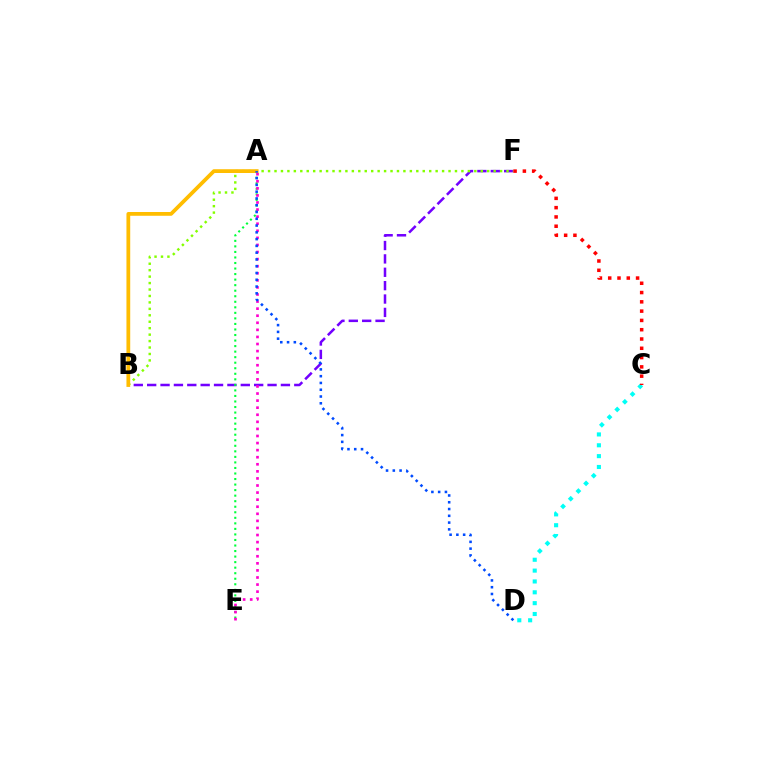{('B', 'F'): [{'color': '#7200ff', 'line_style': 'dashed', 'thickness': 1.82}, {'color': '#84ff00', 'line_style': 'dotted', 'thickness': 1.75}], ('A', 'E'): [{'color': '#00ff39', 'line_style': 'dotted', 'thickness': 1.51}, {'color': '#ff00cf', 'line_style': 'dotted', 'thickness': 1.92}], ('C', 'D'): [{'color': '#00fff6', 'line_style': 'dotted', 'thickness': 2.95}], ('A', 'B'): [{'color': '#ffbd00', 'line_style': 'solid', 'thickness': 2.71}], ('A', 'D'): [{'color': '#004bff', 'line_style': 'dotted', 'thickness': 1.84}], ('C', 'F'): [{'color': '#ff0000', 'line_style': 'dotted', 'thickness': 2.52}]}